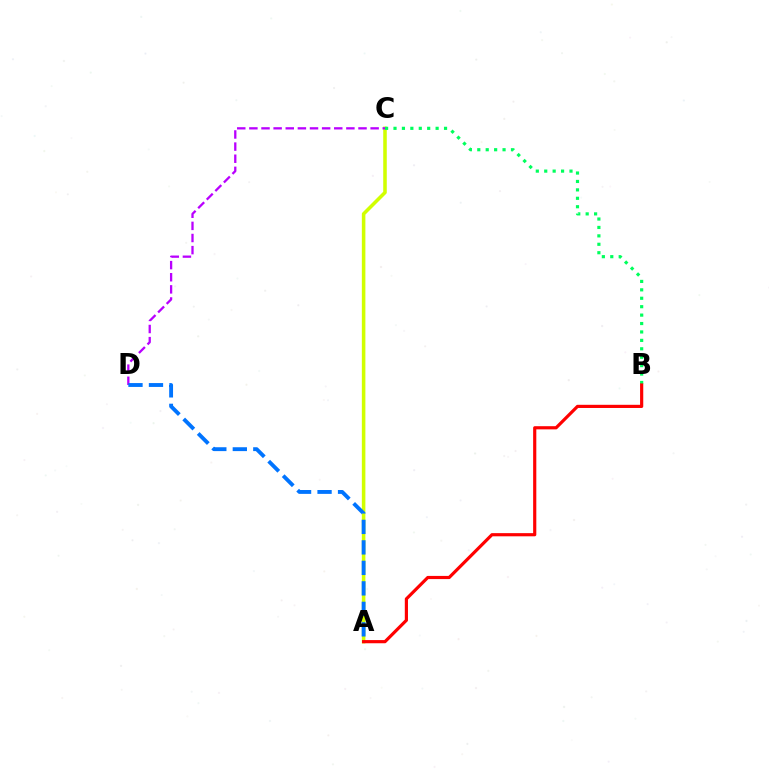{('A', 'C'): [{'color': '#d1ff00', 'line_style': 'solid', 'thickness': 2.55}], ('C', 'D'): [{'color': '#b900ff', 'line_style': 'dashed', 'thickness': 1.65}], ('B', 'C'): [{'color': '#00ff5c', 'line_style': 'dotted', 'thickness': 2.29}], ('A', 'D'): [{'color': '#0074ff', 'line_style': 'dashed', 'thickness': 2.78}], ('A', 'B'): [{'color': '#ff0000', 'line_style': 'solid', 'thickness': 2.29}]}